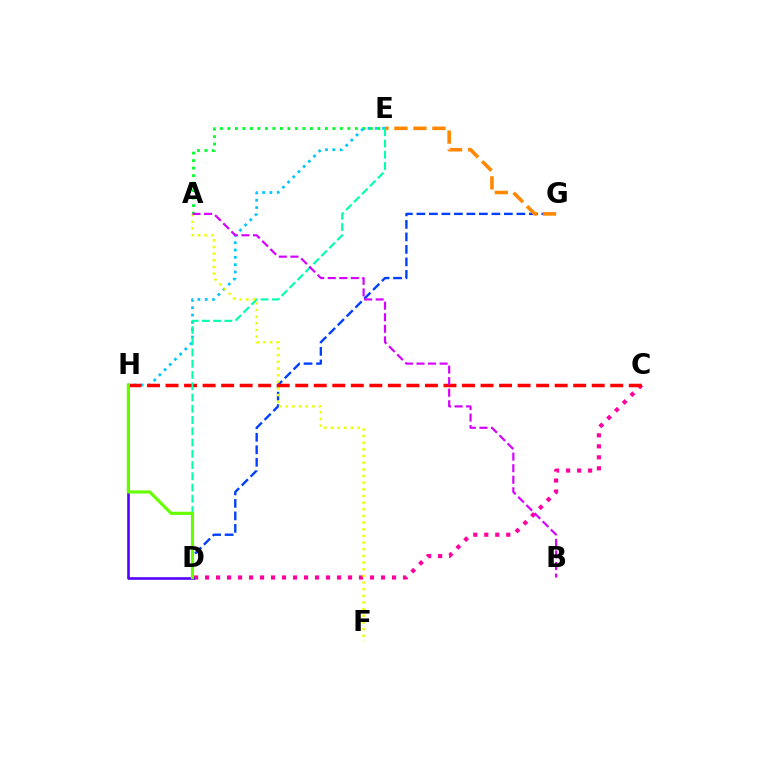{('D', 'G'): [{'color': '#003fff', 'line_style': 'dashed', 'thickness': 1.7}], ('E', 'G'): [{'color': '#ff8800', 'line_style': 'dashed', 'thickness': 2.58}], ('C', 'D'): [{'color': '#ff00a0', 'line_style': 'dotted', 'thickness': 2.99}], ('A', 'E'): [{'color': '#00ff27', 'line_style': 'dotted', 'thickness': 2.04}], ('E', 'H'): [{'color': '#00c7ff', 'line_style': 'dotted', 'thickness': 1.99}], ('C', 'H'): [{'color': '#ff0000', 'line_style': 'dashed', 'thickness': 2.52}], ('D', 'E'): [{'color': '#00ffaf', 'line_style': 'dashed', 'thickness': 1.53}], ('A', 'F'): [{'color': '#eeff00', 'line_style': 'dotted', 'thickness': 1.81}], ('A', 'B'): [{'color': '#d600ff', 'line_style': 'dashed', 'thickness': 1.57}], ('D', 'H'): [{'color': '#4f00ff', 'line_style': 'solid', 'thickness': 1.87}, {'color': '#66ff00', 'line_style': 'solid', 'thickness': 2.26}]}